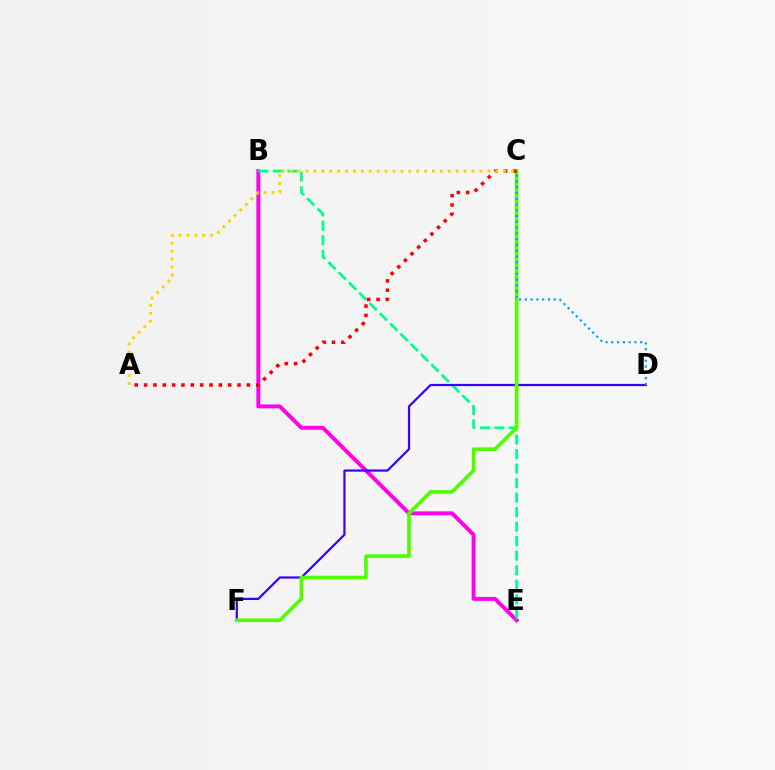{('B', 'E'): [{'color': '#ff00ed', 'line_style': 'solid', 'thickness': 2.83}, {'color': '#00ff86', 'line_style': 'dashed', 'thickness': 1.97}], ('D', 'F'): [{'color': '#3700ff', 'line_style': 'solid', 'thickness': 1.6}], ('C', 'F'): [{'color': '#4fff00', 'line_style': 'solid', 'thickness': 2.6}], ('C', 'D'): [{'color': '#009eff', 'line_style': 'dotted', 'thickness': 1.57}], ('A', 'C'): [{'color': '#ff0000', 'line_style': 'dotted', 'thickness': 2.54}, {'color': '#ffd500', 'line_style': 'dotted', 'thickness': 2.15}]}